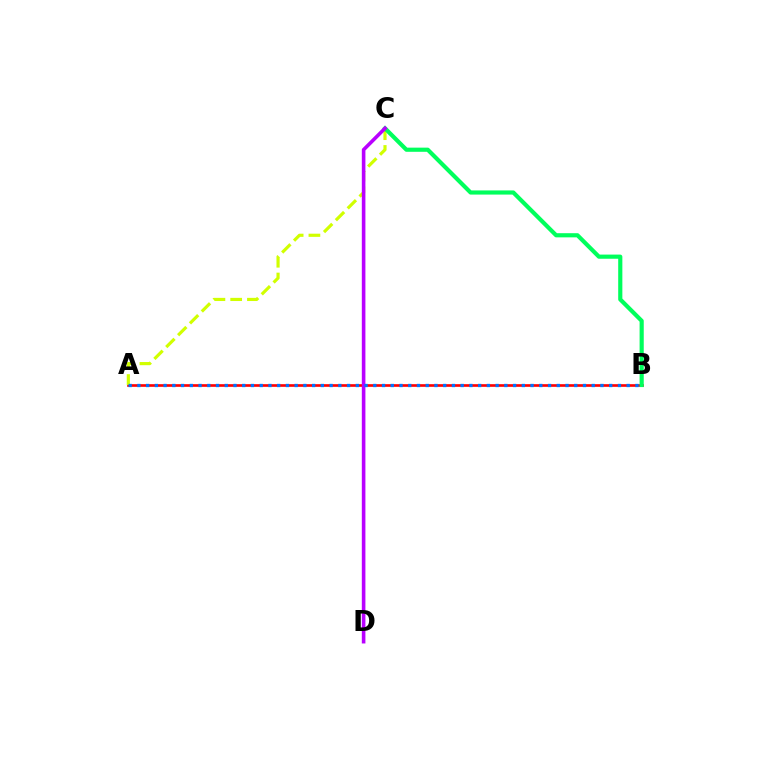{('A', 'B'): [{'color': '#ff0000', 'line_style': 'solid', 'thickness': 1.91}, {'color': '#0074ff', 'line_style': 'dotted', 'thickness': 2.37}], ('A', 'C'): [{'color': '#d1ff00', 'line_style': 'dashed', 'thickness': 2.28}], ('B', 'C'): [{'color': '#00ff5c', 'line_style': 'solid', 'thickness': 2.99}], ('C', 'D'): [{'color': '#b900ff', 'line_style': 'solid', 'thickness': 2.59}]}